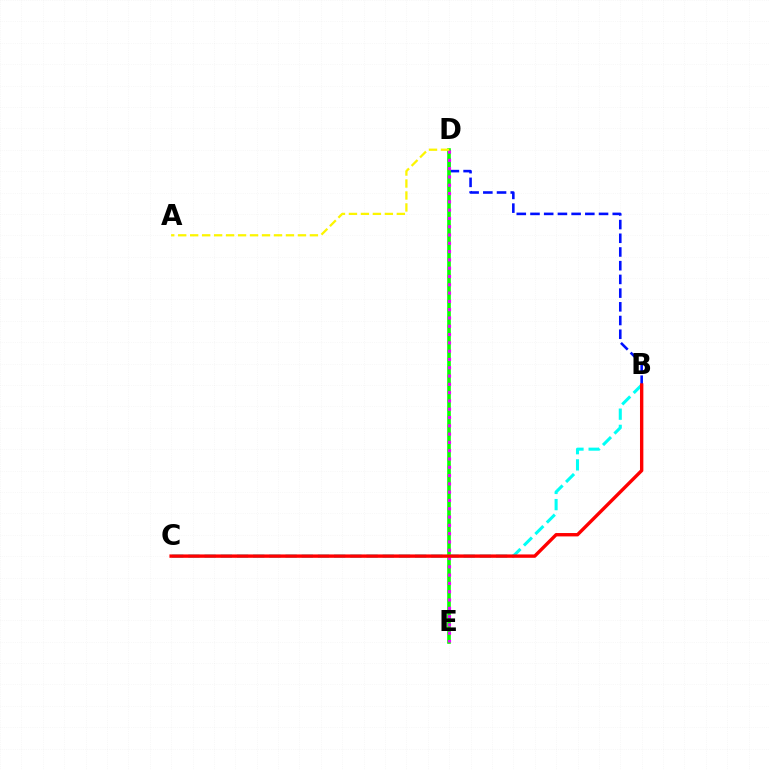{('B', 'D'): [{'color': '#0010ff', 'line_style': 'dashed', 'thickness': 1.86}], ('D', 'E'): [{'color': '#08ff00', 'line_style': 'solid', 'thickness': 2.61}, {'color': '#ee00ff', 'line_style': 'dotted', 'thickness': 2.25}], ('A', 'D'): [{'color': '#fcf500', 'line_style': 'dashed', 'thickness': 1.63}], ('B', 'C'): [{'color': '#00fff6', 'line_style': 'dashed', 'thickness': 2.2}, {'color': '#ff0000', 'line_style': 'solid', 'thickness': 2.43}]}